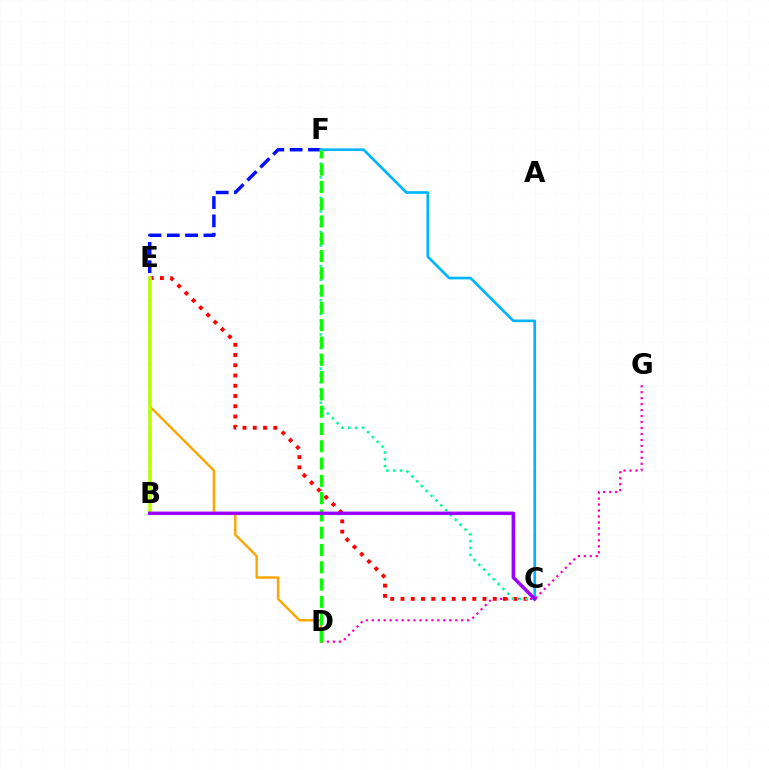{('D', 'E'): [{'color': '#ffa500', 'line_style': 'solid', 'thickness': 1.73}], ('D', 'G'): [{'color': '#ff00bd', 'line_style': 'dotted', 'thickness': 1.62}], ('E', 'F'): [{'color': '#0010ff', 'line_style': 'dashed', 'thickness': 2.49}], ('C', 'E'): [{'color': '#ff0000', 'line_style': 'dotted', 'thickness': 2.78}], ('B', 'E'): [{'color': '#b3ff00', 'line_style': 'solid', 'thickness': 2.53}], ('C', 'F'): [{'color': '#00b5ff', 'line_style': 'solid', 'thickness': 1.93}, {'color': '#00ff9d', 'line_style': 'dotted', 'thickness': 1.86}], ('D', 'F'): [{'color': '#08ff00', 'line_style': 'dashed', 'thickness': 2.35}], ('B', 'C'): [{'color': '#9b00ff', 'line_style': 'solid', 'thickness': 2.51}]}